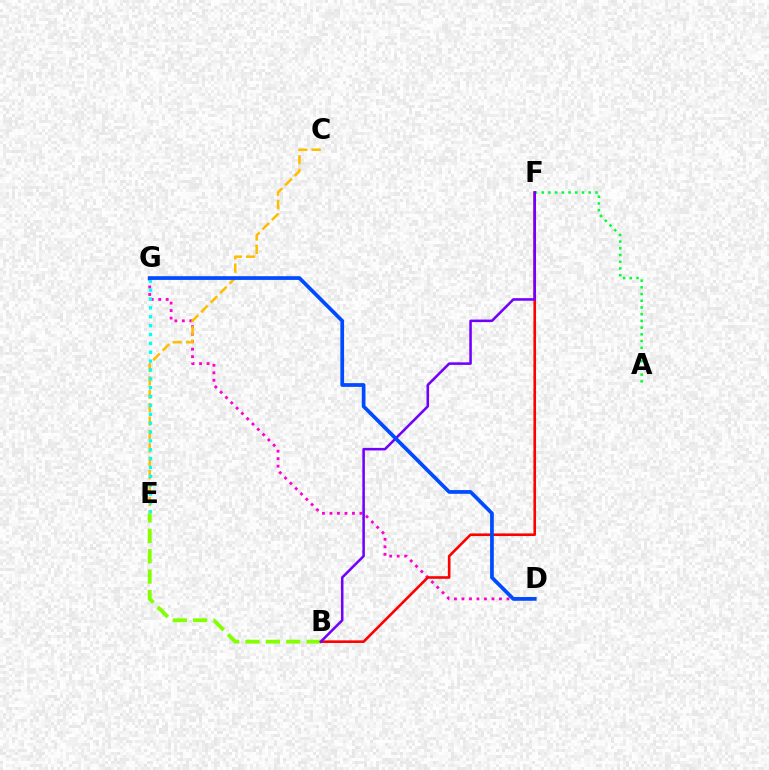{('A', 'F'): [{'color': '#00ff39', 'line_style': 'dotted', 'thickness': 1.82}], ('D', 'G'): [{'color': '#ff00cf', 'line_style': 'dotted', 'thickness': 2.04}, {'color': '#004bff', 'line_style': 'solid', 'thickness': 2.69}], ('C', 'E'): [{'color': '#ffbd00', 'line_style': 'dashed', 'thickness': 1.82}], ('E', 'G'): [{'color': '#00fff6', 'line_style': 'dotted', 'thickness': 2.41}], ('B', 'F'): [{'color': '#ff0000', 'line_style': 'solid', 'thickness': 1.88}, {'color': '#7200ff', 'line_style': 'solid', 'thickness': 1.84}], ('B', 'E'): [{'color': '#84ff00', 'line_style': 'dashed', 'thickness': 2.77}]}